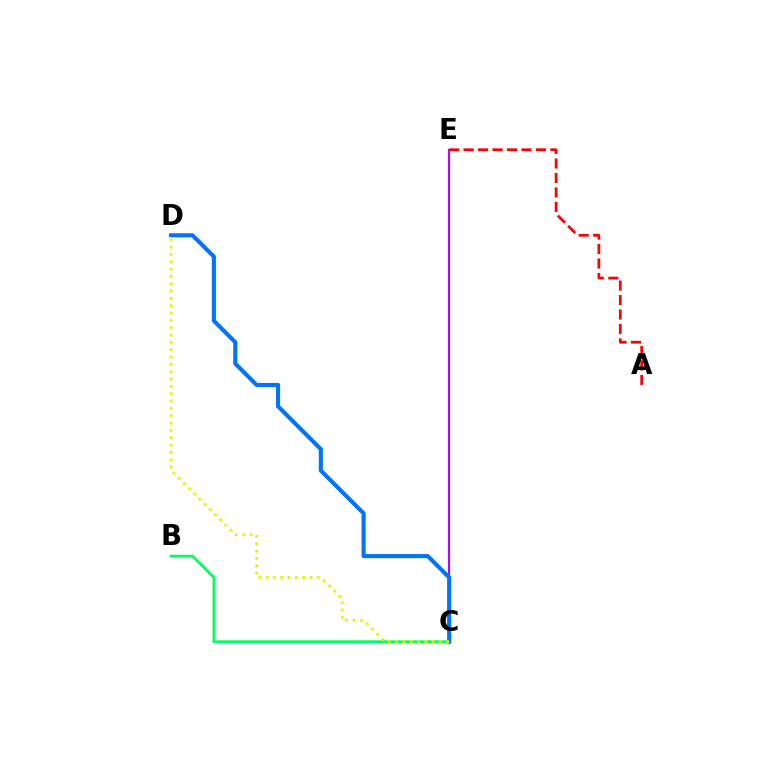{('C', 'E'): [{'color': '#b900ff', 'line_style': 'solid', 'thickness': 1.57}], ('B', 'C'): [{'color': '#00ff5c', 'line_style': 'solid', 'thickness': 1.93}], ('C', 'D'): [{'color': '#0074ff', 'line_style': 'solid', 'thickness': 2.95}, {'color': '#d1ff00', 'line_style': 'dotted', 'thickness': 1.99}], ('A', 'E'): [{'color': '#ff0000', 'line_style': 'dashed', 'thickness': 1.97}]}